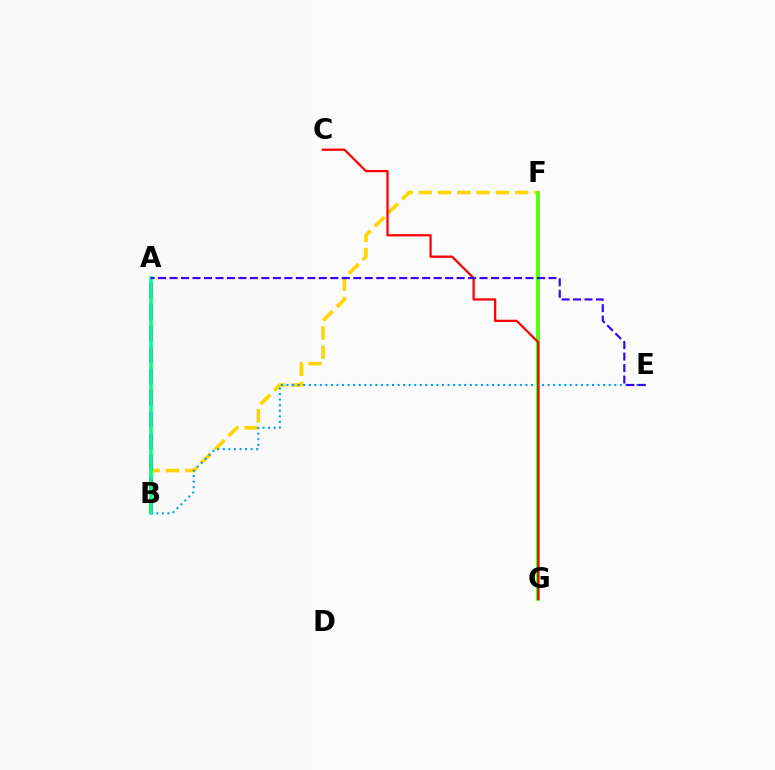{('B', 'F'): [{'color': '#ffd500', 'line_style': 'dashed', 'thickness': 2.62}], ('B', 'E'): [{'color': '#009eff', 'line_style': 'dotted', 'thickness': 1.51}], ('F', 'G'): [{'color': '#4fff00', 'line_style': 'solid', 'thickness': 2.76}], ('C', 'G'): [{'color': '#ff0000', 'line_style': 'solid', 'thickness': 1.62}], ('A', 'B'): [{'color': '#ff00ed', 'line_style': 'dashed', 'thickness': 2.92}, {'color': '#00ff86', 'line_style': 'solid', 'thickness': 2.54}], ('A', 'E'): [{'color': '#3700ff', 'line_style': 'dashed', 'thickness': 1.56}]}